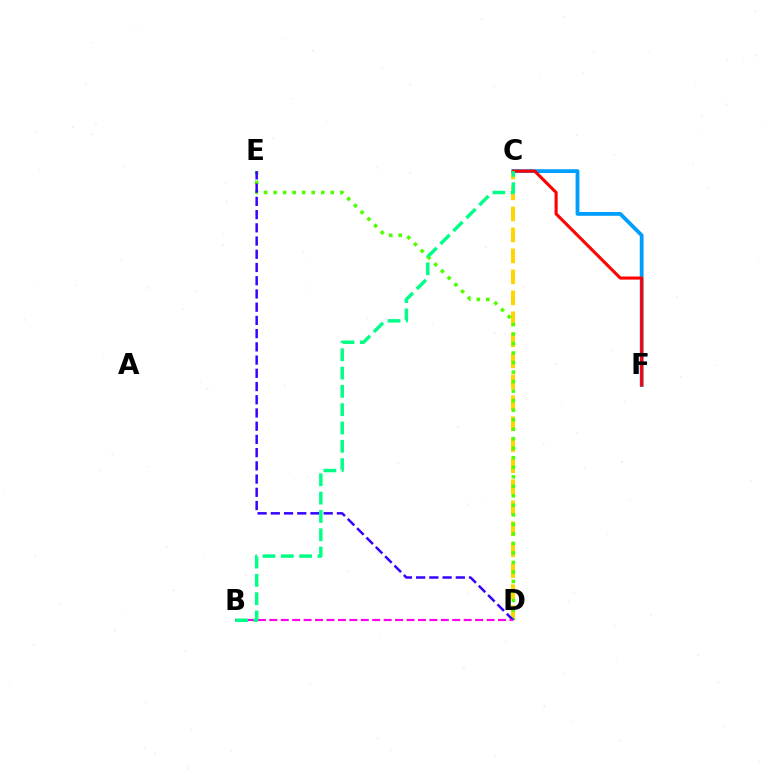{('C', 'D'): [{'color': '#ffd500', 'line_style': 'dashed', 'thickness': 2.85}], ('C', 'F'): [{'color': '#009eff', 'line_style': 'solid', 'thickness': 2.73}, {'color': '#ff0000', 'line_style': 'solid', 'thickness': 2.22}], ('D', 'E'): [{'color': '#4fff00', 'line_style': 'dotted', 'thickness': 2.59}, {'color': '#3700ff', 'line_style': 'dashed', 'thickness': 1.8}], ('B', 'D'): [{'color': '#ff00ed', 'line_style': 'dashed', 'thickness': 1.55}], ('B', 'C'): [{'color': '#00ff86', 'line_style': 'dashed', 'thickness': 2.49}]}